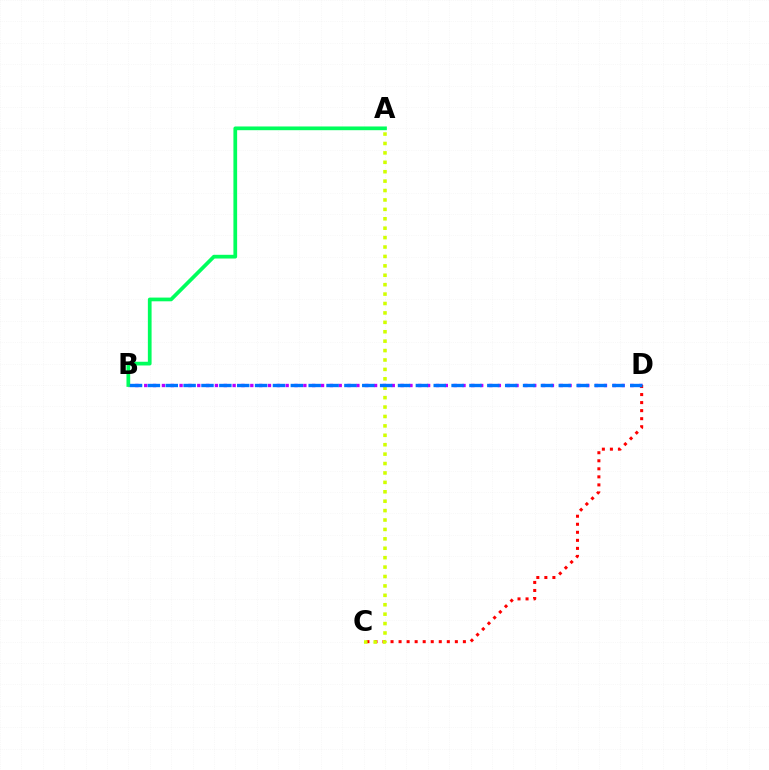{('B', 'D'): [{'color': '#b900ff', 'line_style': 'dotted', 'thickness': 2.4}, {'color': '#0074ff', 'line_style': 'dashed', 'thickness': 2.43}], ('C', 'D'): [{'color': '#ff0000', 'line_style': 'dotted', 'thickness': 2.18}], ('A', 'C'): [{'color': '#d1ff00', 'line_style': 'dotted', 'thickness': 2.56}], ('A', 'B'): [{'color': '#00ff5c', 'line_style': 'solid', 'thickness': 2.68}]}